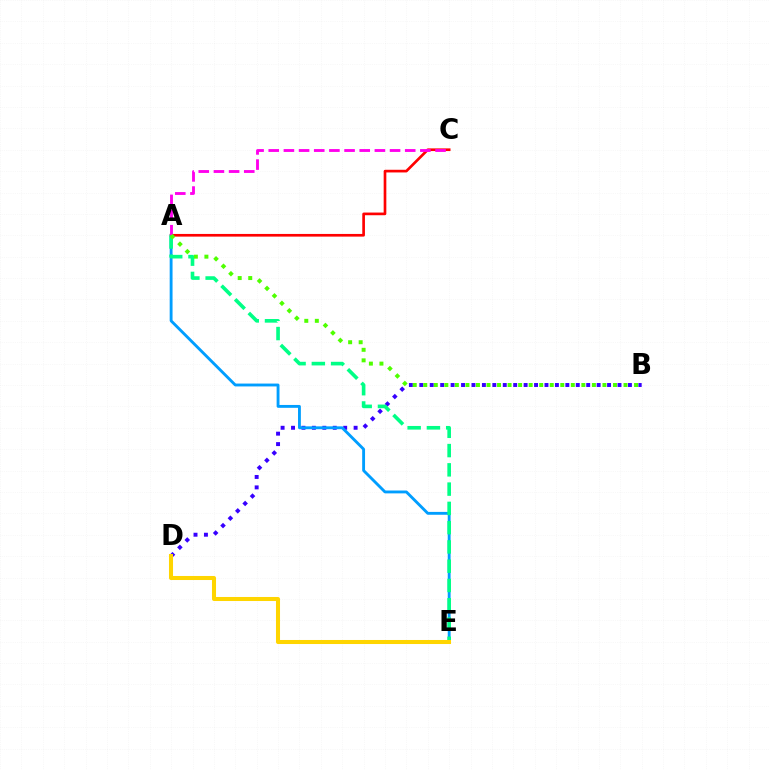{('B', 'D'): [{'color': '#3700ff', 'line_style': 'dotted', 'thickness': 2.83}], ('A', 'E'): [{'color': '#009eff', 'line_style': 'solid', 'thickness': 2.06}, {'color': '#00ff86', 'line_style': 'dashed', 'thickness': 2.62}], ('A', 'C'): [{'color': '#ff0000', 'line_style': 'solid', 'thickness': 1.92}, {'color': '#ff00ed', 'line_style': 'dashed', 'thickness': 2.06}], ('D', 'E'): [{'color': '#ffd500', 'line_style': 'solid', 'thickness': 2.92}], ('A', 'B'): [{'color': '#4fff00', 'line_style': 'dotted', 'thickness': 2.86}]}